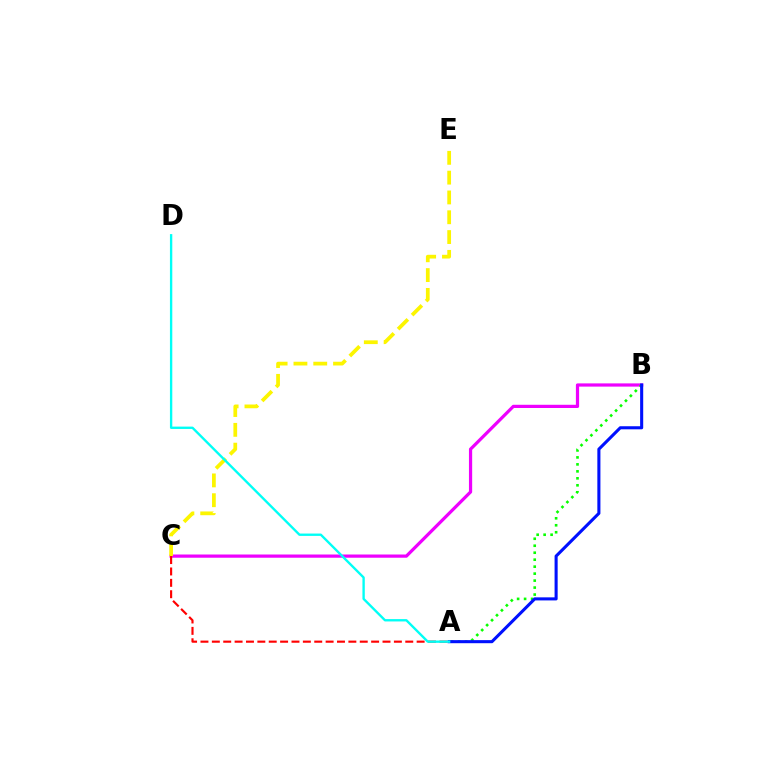{('B', 'C'): [{'color': '#ee00ff', 'line_style': 'solid', 'thickness': 2.32}], ('A', 'B'): [{'color': '#08ff00', 'line_style': 'dotted', 'thickness': 1.9}, {'color': '#0010ff', 'line_style': 'solid', 'thickness': 2.21}], ('C', 'E'): [{'color': '#fcf500', 'line_style': 'dashed', 'thickness': 2.69}], ('A', 'C'): [{'color': '#ff0000', 'line_style': 'dashed', 'thickness': 1.55}], ('A', 'D'): [{'color': '#00fff6', 'line_style': 'solid', 'thickness': 1.69}]}